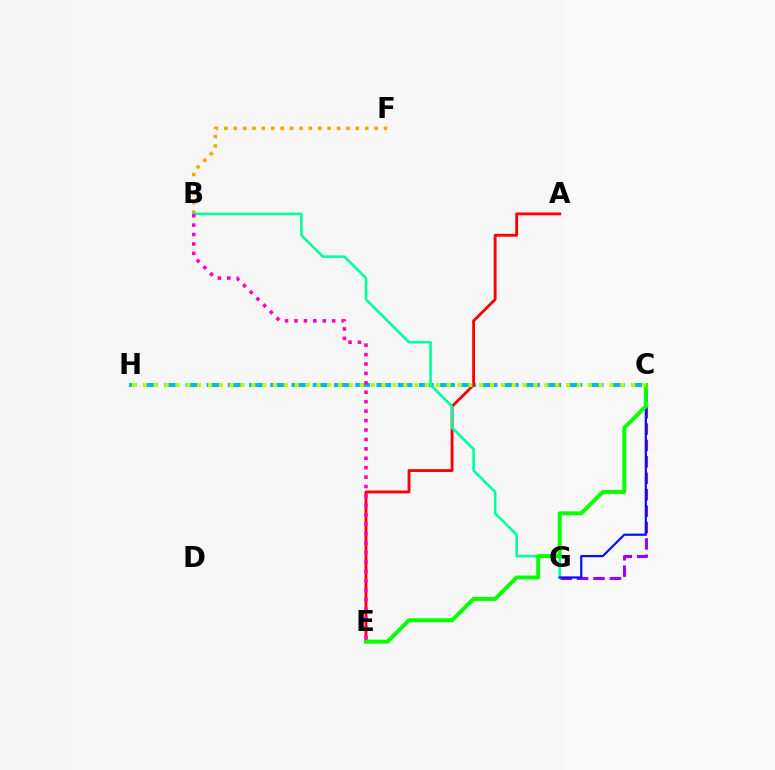{('C', 'H'): [{'color': '#00b5ff', 'line_style': 'dashed', 'thickness': 2.88}, {'color': '#b3ff00', 'line_style': 'dotted', 'thickness': 2.95}], ('A', 'E'): [{'color': '#ff0000', 'line_style': 'solid', 'thickness': 2.05}], ('B', 'F'): [{'color': '#ffa500', 'line_style': 'dotted', 'thickness': 2.55}], ('C', 'G'): [{'color': '#9b00ff', 'line_style': 'dashed', 'thickness': 2.23}, {'color': '#0010ff', 'line_style': 'solid', 'thickness': 1.58}], ('B', 'G'): [{'color': '#00ff9d', 'line_style': 'solid', 'thickness': 1.88}], ('C', 'E'): [{'color': '#08ff00', 'line_style': 'solid', 'thickness': 2.87}], ('B', 'E'): [{'color': '#ff00bd', 'line_style': 'dotted', 'thickness': 2.56}]}